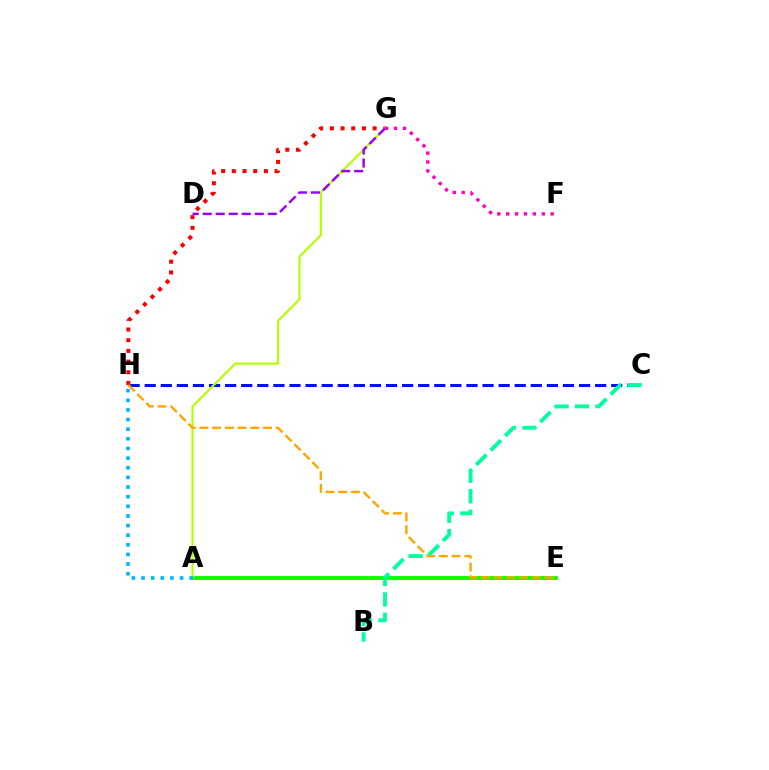{('C', 'H'): [{'color': '#0010ff', 'line_style': 'dashed', 'thickness': 2.19}], ('A', 'E'): [{'color': '#08ff00', 'line_style': 'solid', 'thickness': 2.76}], ('G', 'H'): [{'color': '#ff0000', 'line_style': 'dotted', 'thickness': 2.9}], ('A', 'G'): [{'color': '#b3ff00', 'line_style': 'solid', 'thickness': 1.54}], ('B', 'C'): [{'color': '#00ff9d', 'line_style': 'dashed', 'thickness': 2.78}], ('A', 'H'): [{'color': '#00b5ff', 'line_style': 'dotted', 'thickness': 2.62}], ('E', 'H'): [{'color': '#ffa500', 'line_style': 'dashed', 'thickness': 1.73}], ('D', 'G'): [{'color': '#9b00ff', 'line_style': 'dashed', 'thickness': 1.77}], ('F', 'G'): [{'color': '#ff00bd', 'line_style': 'dotted', 'thickness': 2.42}]}